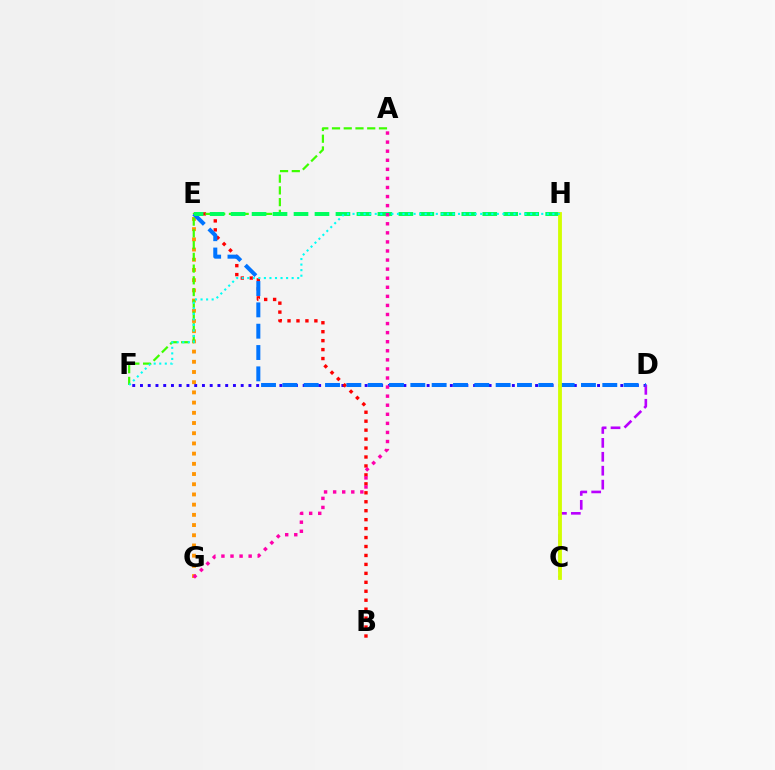{('D', 'F'): [{'color': '#2500ff', 'line_style': 'dotted', 'thickness': 2.1}], ('E', 'G'): [{'color': '#ff9400', 'line_style': 'dotted', 'thickness': 2.77}], ('C', 'D'): [{'color': '#b900ff', 'line_style': 'dashed', 'thickness': 1.89}], ('B', 'E'): [{'color': '#ff0000', 'line_style': 'dotted', 'thickness': 2.43}], ('D', 'E'): [{'color': '#0074ff', 'line_style': 'dashed', 'thickness': 2.9}], ('A', 'F'): [{'color': '#3dff00', 'line_style': 'dashed', 'thickness': 1.59}], ('E', 'H'): [{'color': '#00ff5c', 'line_style': 'dashed', 'thickness': 2.85}], ('C', 'H'): [{'color': '#d1ff00', 'line_style': 'solid', 'thickness': 2.74}], ('F', 'H'): [{'color': '#00fff6', 'line_style': 'dotted', 'thickness': 1.51}], ('A', 'G'): [{'color': '#ff00ac', 'line_style': 'dotted', 'thickness': 2.46}]}